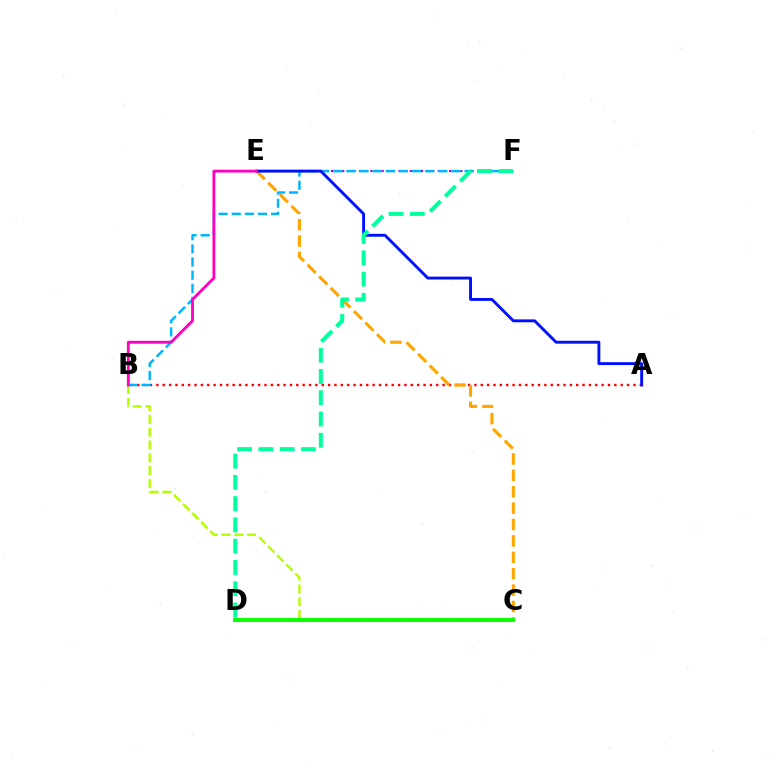{('A', 'B'): [{'color': '#ff0000', 'line_style': 'dotted', 'thickness': 1.73}], ('E', 'F'): [{'color': '#9b00ff', 'line_style': 'dotted', 'thickness': 1.53}], ('B', 'C'): [{'color': '#b3ff00', 'line_style': 'dashed', 'thickness': 1.74}], ('B', 'F'): [{'color': '#00b5ff', 'line_style': 'dashed', 'thickness': 1.78}], ('C', 'E'): [{'color': '#ffa500', 'line_style': 'dashed', 'thickness': 2.23}], ('A', 'E'): [{'color': '#0010ff', 'line_style': 'solid', 'thickness': 2.08}], ('B', 'E'): [{'color': '#ff00bd', 'line_style': 'solid', 'thickness': 2.05}], ('C', 'D'): [{'color': '#08ff00', 'line_style': 'solid', 'thickness': 2.81}], ('D', 'F'): [{'color': '#00ff9d', 'line_style': 'dashed', 'thickness': 2.89}]}